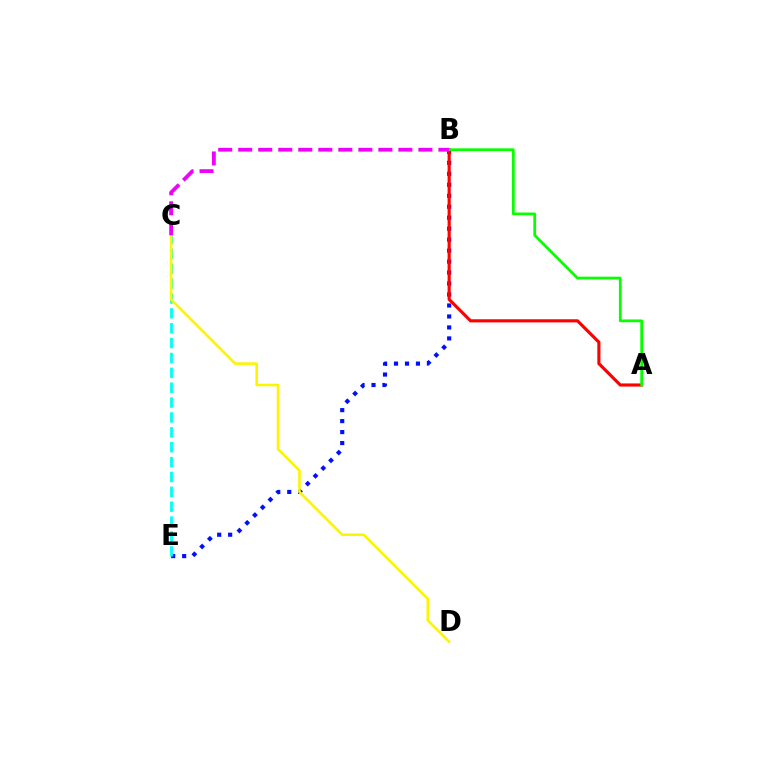{('B', 'E'): [{'color': '#0010ff', 'line_style': 'dotted', 'thickness': 2.98}], ('C', 'E'): [{'color': '#00fff6', 'line_style': 'dashed', 'thickness': 2.02}], ('A', 'B'): [{'color': '#ff0000', 'line_style': 'solid', 'thickness': 2.26}, {'color': '#08ff00', 'line_style': 'solid', 'thickness': 1.98}], ('C', 'D'): [{'color': '#fcf500', 'line_style': 'solid', 'thickness': 1.86}], ('B', 'C'): [{'color': '#ee00ff', 'line_style': 'dashed', 'thickness': 2.72}]}